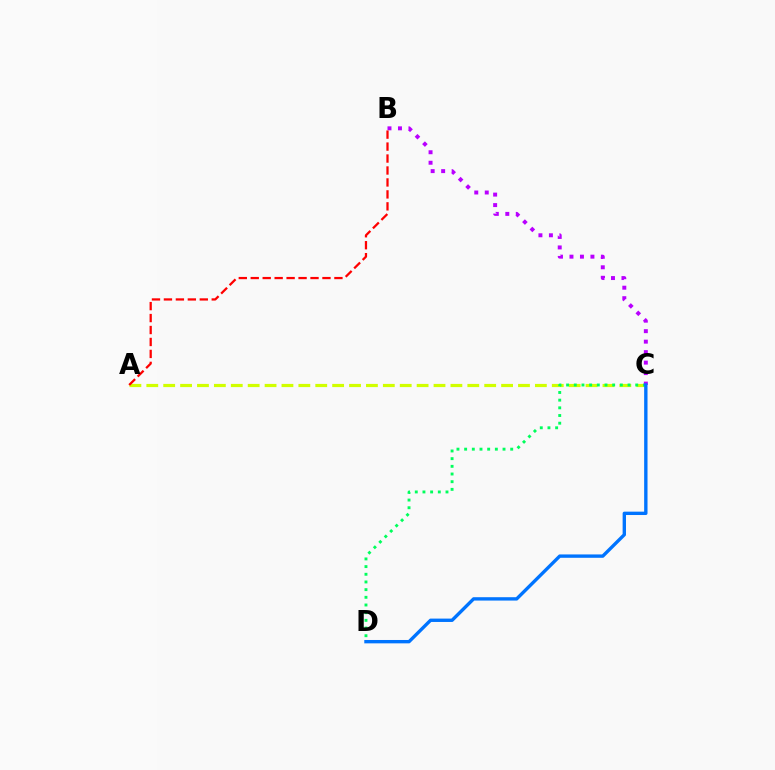{('A', 'C'): [{'color': '#d1ff00', 'line_style': 'dashed', 'thickness': 2.3}], ('C', 'D'): [{'color': '#00ff5c', 'line_style': 'dotted', 'thickness': 2.09}, {'color': '#0074ff', 'line_style': 'solid', 'thickness': 2.42}], ('B', 'C'): [{'color': '#b900ff', 'line_style': 'dotted', 'thickness': 2.85}], ('A', 'B'): [{'color': '#ff0000', 'line_style': 'dashed', 'thickness': 1.62}]}